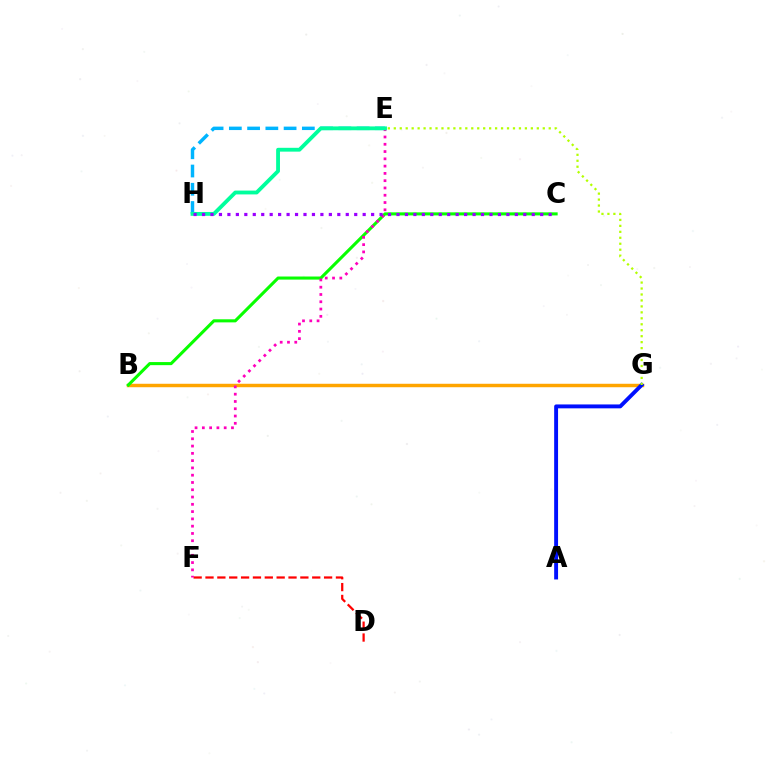{('B', 'G'): [{'color': '#ffa500', 'line_style': 'solid', 'thickness': 2.49}], ('E', 'H'): [{'color': '#00b5ff', 'line_style': 'dashed', 'thickness': 2.48}, {'color': '#00ff9d', 'line_style': 'solid', 'thickness': 2.76}], ('D', 'F'): [{'color': '#ff0000', 'line_style': 'dashed', 'thickness': 1.61}], ('A', 'G'): [{'color': '#0010ff', 'line_style': 'solid', 'thickness': 2.81}], ('B', 'C'): [{'color': '#08ff00', 'line_style': 'solid', 'thickness': 2.22}], ('E', 'F'): [{'color': '#ff00bd', 'line_style': 'dotted', 'thickness': 1.98}], ('E', 'G'): [{'color': '#b3ff00', 'line_style': 'dotted', 'thickness': 1.62}], ('C', 'H'): [{'color': '#9b00ff', 'line_style': 'dotted', 'thickness': 2.3}]}